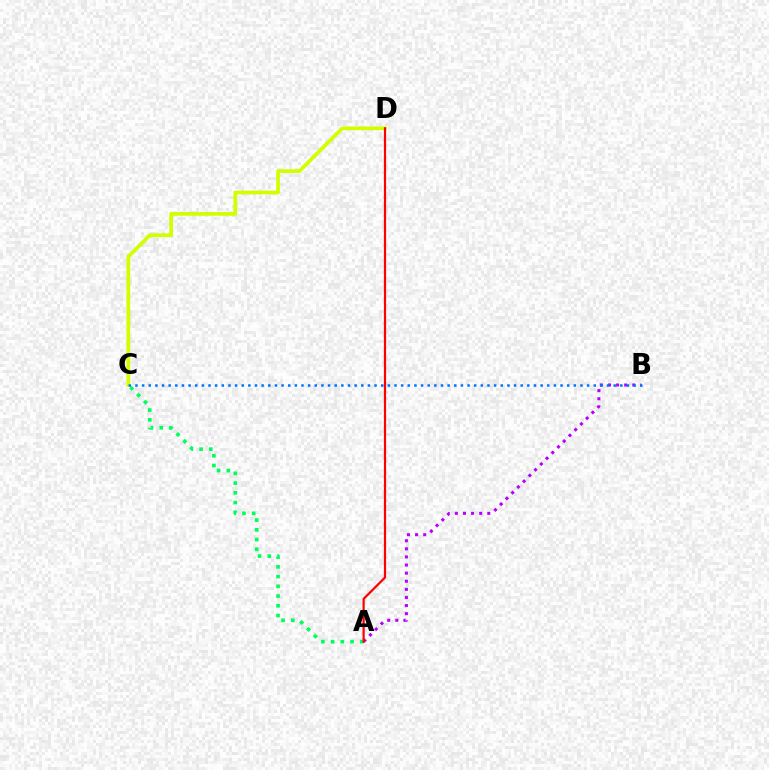{('A', 'B'): [{'color': '#b900ff', 'line_style': 'dotted', 'thickness': 2.2}], ('C', 'D'): [{'color': '#d1ff00', 'line_style': 'solid', 'thickness': 2.69}], ('B', 'C'): [{'color': '#0074ff', 'line_style': 'dotted', 'thickness': 1.8}], ('A', 'C'): [{'color': '#00ff5c', 'line_style': 'dotted', 'thickness': 2.64}], ('A', 'D'): [{'color': '#ff0000', 'line_style': 'solid', 'thickness': 1.59}]}